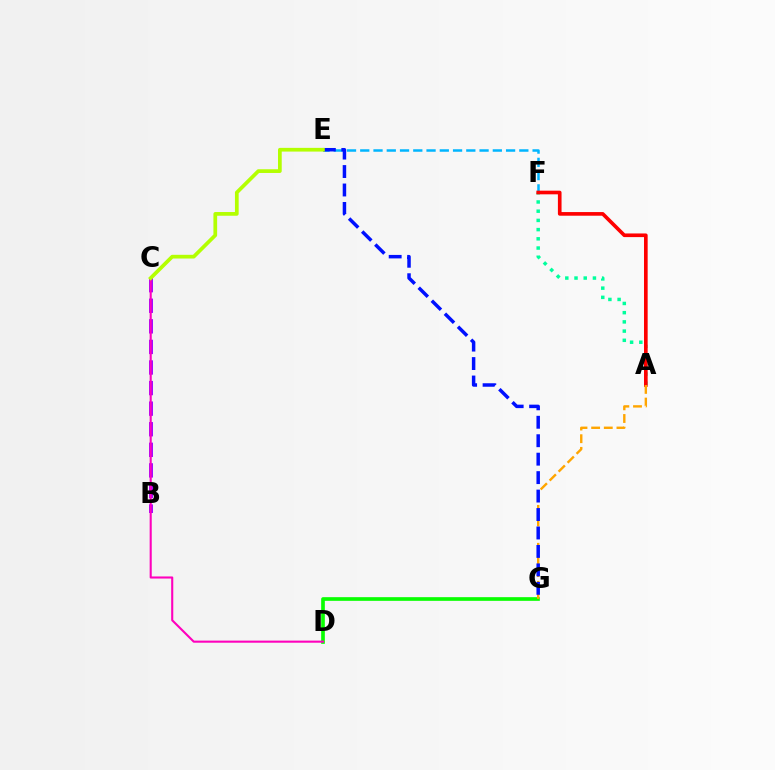{('B', 'C'): [{'color': '#9b00ff', 'line_style': 'dashed', 'thickness': 2.8}], ('A', 'F'): [{'color': '#00ff9d', 'line_style': 'dotted', 'thickness': 2.5}, {'color': '#ff0000', 'line_style': 'solid', 'thickness': 2.63}], ('D', 'G'): [{'color': '#08ff00', 'line_style': 'solid', 'thickness': 2.64}], ('E', 'F'): [{'color': '#00b5ff', 'line_style': 'dashed', 'thickness': 1.8}], ('A', 'G'): [{'color': '#ffa500', 'line_style': 'dashed', 'thickness': 1.72}], ('E', 'G'): [{'color': '#0010ff', 'line_style': 'dashed', 'thickness': 2.51}], ('C', 'D'): [{'color': '#ff00bd', 'line_style': 'solid', 'thickness': 1.51}], ('C', 'E'): [{'color': '#b3ff00', 'line_style': 'solid', 'thickness': 2.68}]}